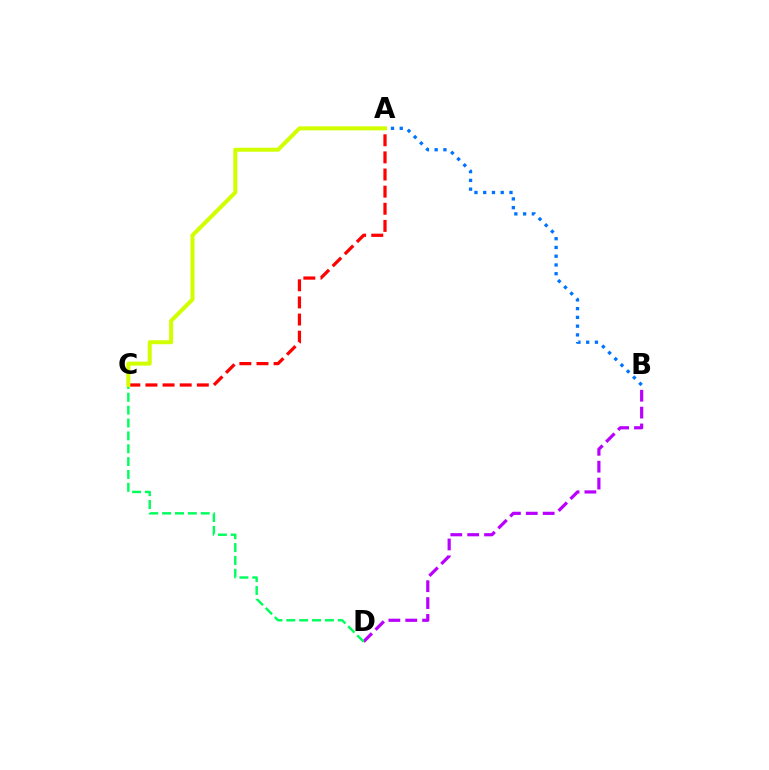{('B', 'D'): [{'color': '#b900ff', 'line_style': 'dashed', 'thickness': 2.29}], ('C', 'D'): [{'color': '#00ff5c', 'line_style': 'dashed', 'thickness': 1.75}], ('A', 'C'): [{'color': '#ff0000', 'line_style': 'dashed', 'thickness': 2.33}, {'color': '#d1ff00', 'line_style': 'solid', 'thickness': 2.89}], ('A', 'B'): [{'color': '#0074ff', 'line_style': 'dotted', 'thickness': 2.38}]}